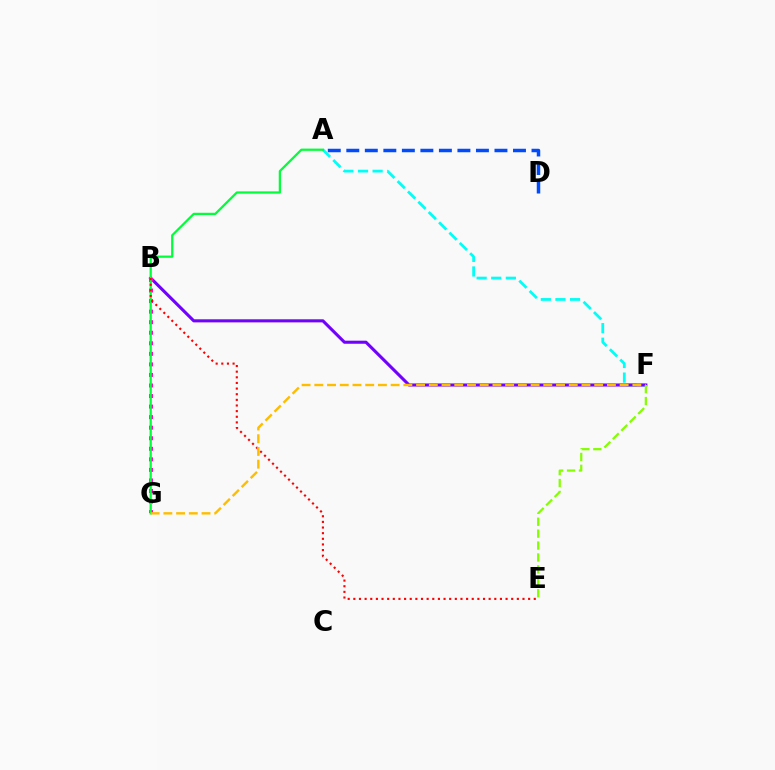{('A', 'F'): [{'color': '#00fff6', 'line_style': 'dashed', 'thickness': 1.98}], ('B', 'F'): [{'color': '#7200ff', 'line_style': 'solid', 'thickness': 2.21}], ('B', 'G'): [{'color': '#ff00cf', 'line_style': 'dotted', 'thickness': 2.87}], ('A', 'D'): [{'color': '#004bff', 'line_style': 'dashed', 'thickness': 2.52}], ('A', 'G'): [{'color': '#00ff39', 'line_style': 'solid', 'thickness': 1.62}], ('B', 'E'): [{'color': '#ff0000', 'line_style': 'dotted', 'thickness': 1.53}], ('F', 'G'): [{'color': '#ffbd00', 'line_style': 'dashed', 'thickness': 1.73}], ('E', 'F'): [{'color': '#84ff00', 'line_style': 'dashed', 'thickness': 1.62}]}